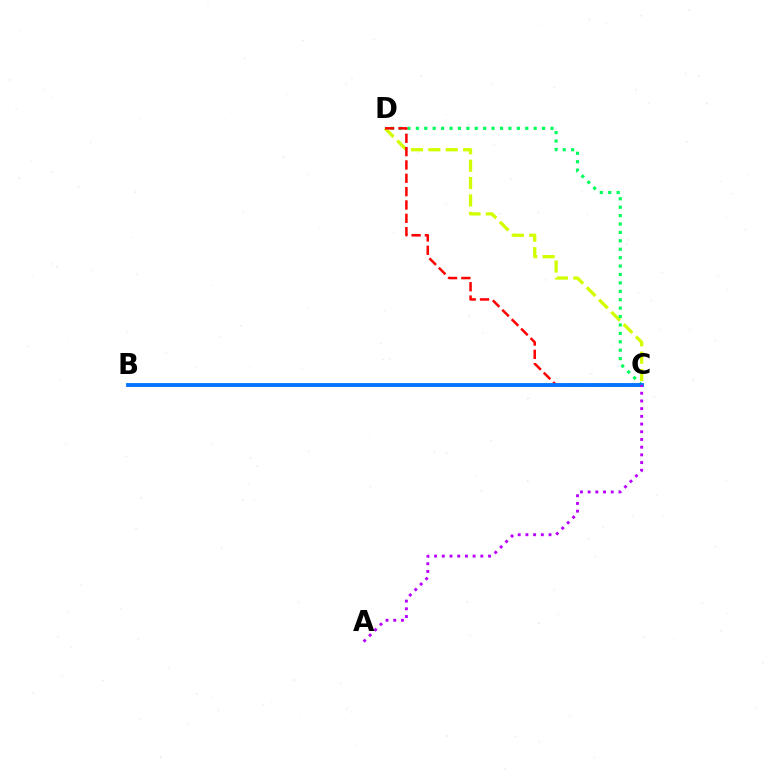{('C', 'D'): [{'color': '#d1ff00', 'line_style': 'dashed', 'thickness': 2.36}, {'color': '#00ff5c', 'line_style': 'dotted', 'thickness': 2.29}, {'color': '#ff0000', 'line_style': 'dashed', 'thickness': 1.81}], ('B', 'C'): [{'color': '#0074ff', 'line_style': 'solid', 'thickness': 2.77}], ('A', 'C'): [{'color': '#b900ff', 'line_style': 'dotted', 'thickness': 2.09}]}